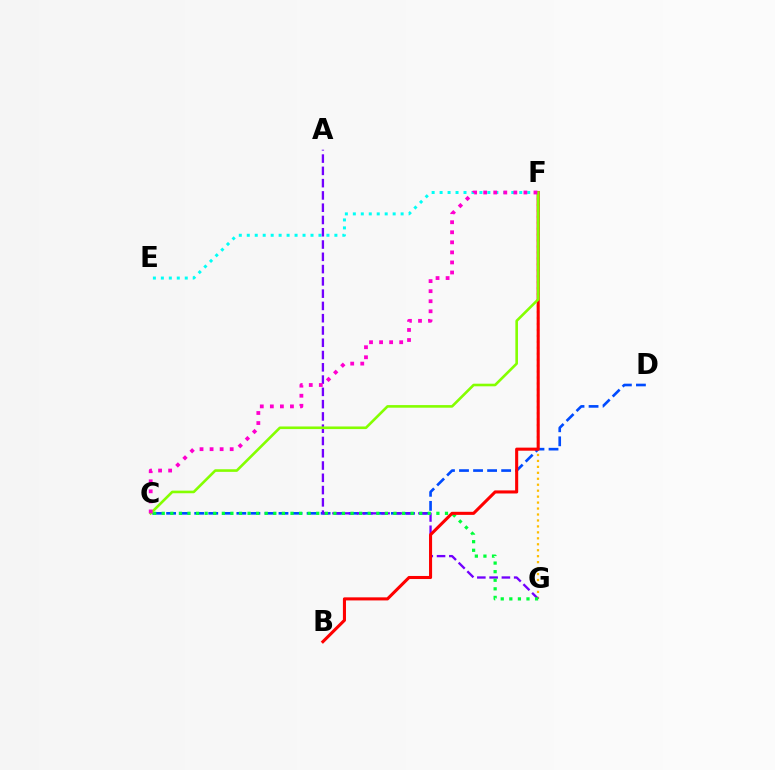{('C', 'D'): [{'color': '#004bff', 'line_style': 'dashed', 'thickness': 1.91}], ('E', 'F'): [{'color': '#00fff6', 'line_style': 'dotted', 'thickness': 2.16}], ('F', 'G'): [{'color': '#ffbd00', 'line_style': 'dotted', 'thickness': 1.62}], ('A', 'G'): [{'color': '#7200ff', 'line_style': 'dashed', 'thickness': 1.67}], ('C', 'G'): [{'color': '#00ff39', 'line_style': 'dotted', 'thickness': 2.33}], ('B', 'F'): [{'color': '#ff0000', 'line_style': 'solid', 'thickness': 2.21}], ('C', 'F'): [{'color': '#84ff00', 'line_style': 'solid', 'thickness': 1.88}, {'color': '#ff00cf', 'line_style': 'dotted', 'thickness': 2.73}]}